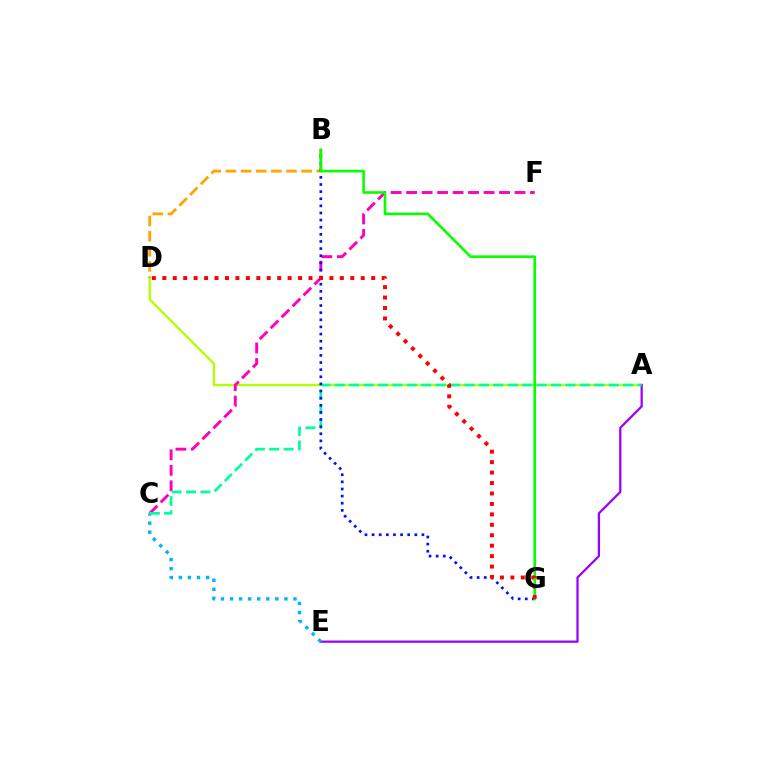{('A', 'D'): [{'color': '#b3ff00', 'line_style': 'solid', 'thickness': 1.65}], ('A', 'E'): [{'color': '#9b00ff', 'line_style': 'solid', 'thickness': 1.62}], ('C', 'F'): [{'color': '#ff00bd', 'line_style': 'dashed', 'thickness': 2.1}], ('B', 'D'): [{'color': '#ffa500', 'line_style': 'dashed', 'thickness': 2.06}], ('C', 'E'): [{'color': '#00b5ff', 'line_style': 'dotted', 'thickness': 2.46}], ('A', 'C'): [{'color': '#00ff9d', 'line_style': 'dashed', 'thickness': 1.96}], ('B', 'G'): [{'color': '#0010ff', 'line_style': 'dotted', 'thickness': 1.93}, {'color': '#08ff00', 'line_style': 'solid', 'thickness': 1.89}], ('D', 'G'): [{'color': '#ff0000', 'line_style': 'dotted', 'thickness': 2.84}]}